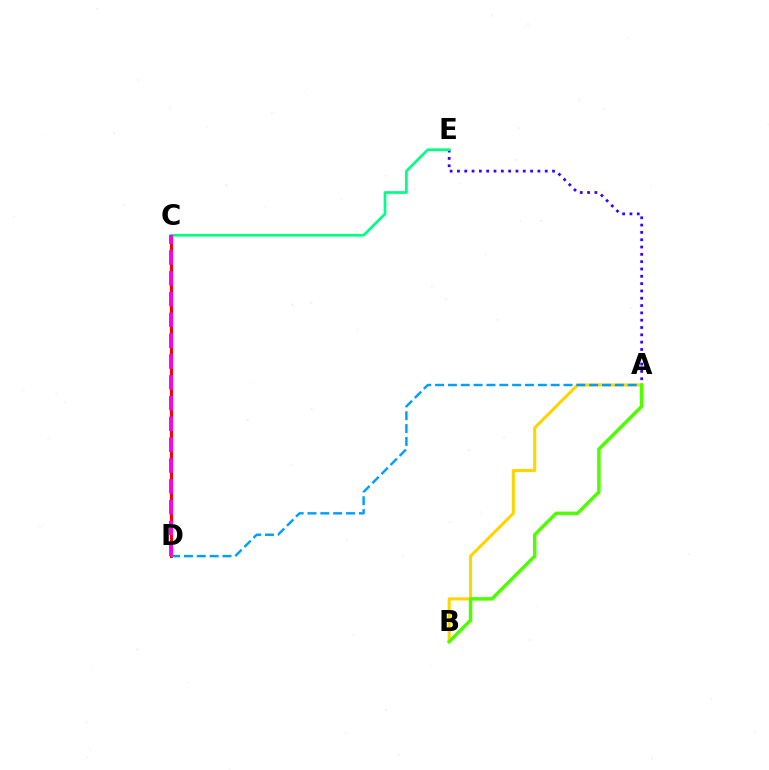{('A', 'B'): [{'color': '#ffd500', 'line_style': 'solid', 'thickness': 2.22}, {'color': '#4fff00', 'line_style': 'solid', 'thickness': 2.51}], ('A', 'E'): [{'color': '#3700ff', 'line_style': 'dotted', 'thickness': 1.99}], ('C', 'D'): [{'color': '#ff0000', 'line_style': 'solid', 'thickness': 2.2}, {'color': '#ff00ed', 'line_style': 'dashed', 'thickness': 2.83}], ('A', 'D'): [{'color': '#009eff', 'line_style': 'dashed', 'thickness': 1.74}], ('C', 'E'): [{'color': '#00ff86', 'line_style': 'solid', 'thickness': 1.95}]}